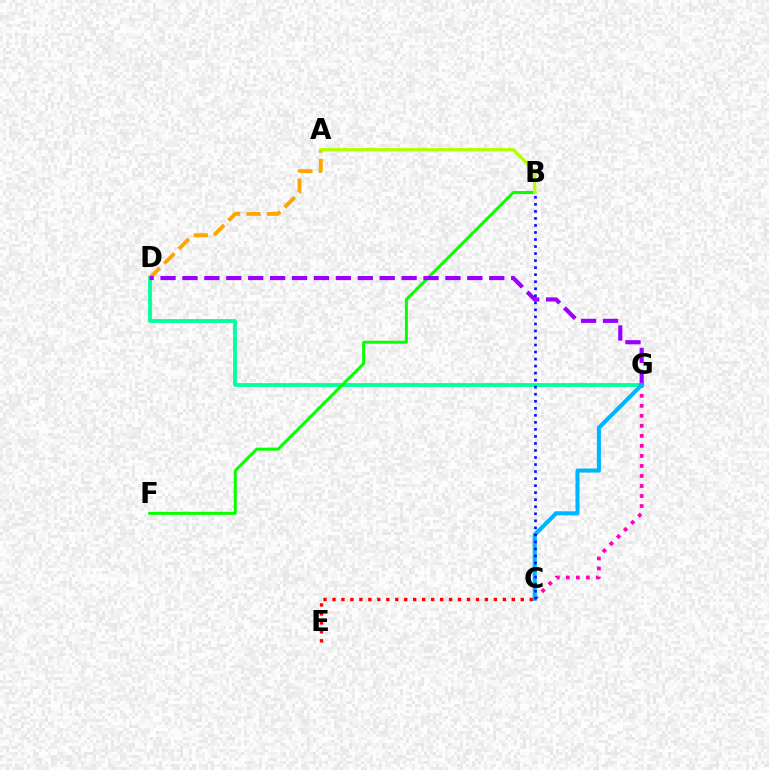{('C', 'G'): [{'color': '#ff00bd', 'line_style': 'dotted', 'thickness': 2.72}, {'color': '#00b5ff', 'line_style': 'solid', 'thickness': 2.93}], ('D', 'G'): [{'color': '#00ff9d', 'line_style': 'solid', 'thickness': 2.73}, {'color': '#9b00ff', 'line_style': 'dashed', 'thickness': 2.98}], ('A', 'D'): [{'color': '#ffa500', 'line_style': 'dashed', 'thickness': 2.79}], ('B', 'F'): [{'color': '#08ff00', 'line_style': 'solid', 'thickness': 2.16}], ('C', 'E'): [{'color': '#ff0000', 'line_style': 'dotted', 'thickness': 2.44}], ('A', 'B'): [{'color': '#b3ff00', 'line_style': 'solid', 'thickness': 2.36}], ('B', 'C'): [{'color': '#0010ff', 'line_style': 'dotted', 'thickness': 1.91}]}